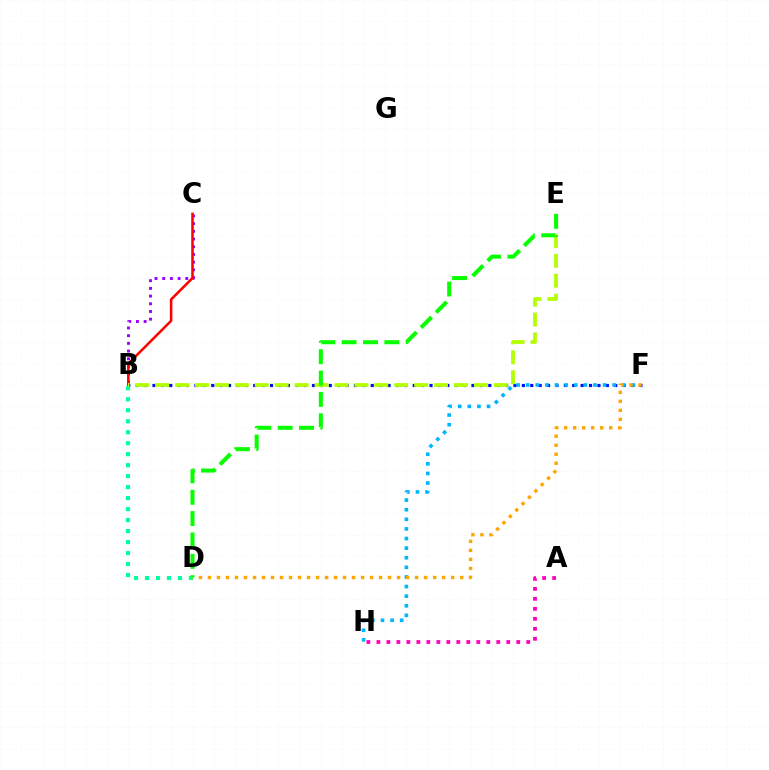{('B', 'F'): [{'color': '#0010ff', 'line_style': 'dotted', 'thickness': 2.28}], ('F', 'H'): [{'color': '#00b5ff', 'line_style': 'dotted', 'thickness': 2.61}], ('B', 'C'): [{'color': '#9b00ff', 'line_style': 'dotted', 'thickness': 2.09}, {'color': '#ff0000', 'line_style': 'solid', 'thickness': 1.84}], ('A', 'H'): [{'color': '#ff00bd', 'line_style': 'dotted', 'thickness': 2.71}], ('B', 'D'): [{'color': '#00ff9d', 'line_style': 'dotted', 'thickness': 2.98}], ('B', 'E'): [{'color': '#b3ff00', 'line_style': 'dashed', 'thickness': 2.71}], ('D', 'F'): [{'color': '#ffa500', 'line_style': 'dotted', 'thickness': 2.45}], ('D', 'E'): [{'color': '#08ff00', 'line_style': 'dashed', 'thickness': 2.9}]}